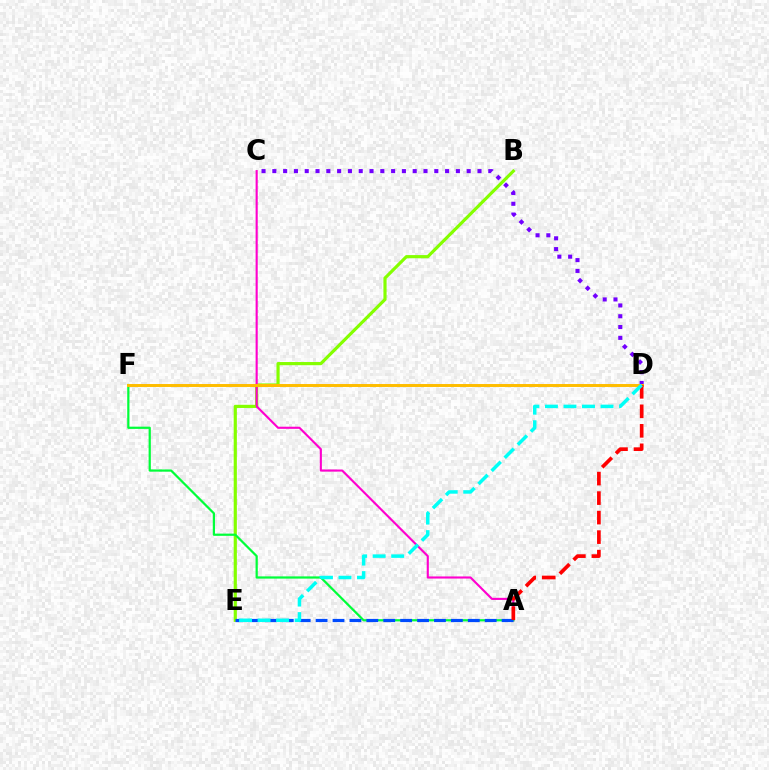{('B', 'E'): [{'color': '#84ff00', 'line_style': 'solid', 'thickness': 2.28}], ('A', 'C'): [{'color': '#ff00cf', 'line_style': 'solid', 'thickness': 1.53}], ('A', 'F'): [{'color': '#00ff39', 'line_style': 'solid', 'thickness': 1.6}], ('C', 'D'): [{'color': '#7200ff', 'line_style': 'dotted', 'thickness': 2.93}], ('A', 'E'): [{'color': '#004bff', 'line_style': 'dashed', 'thickness': 2.3}], ('D', 'F'): [{'color': '#ffbd00', 'line_style': 'solid', 'thickness': 2.13}], ('A', 'D'): [{'color': '#ff0000', 'line_style': 'dashed', 'thickness': 2.65}], ('D', 'E'): [{'color': '#00fff6', 'line_style': 'dashed', 'thickness': 2.52}]}